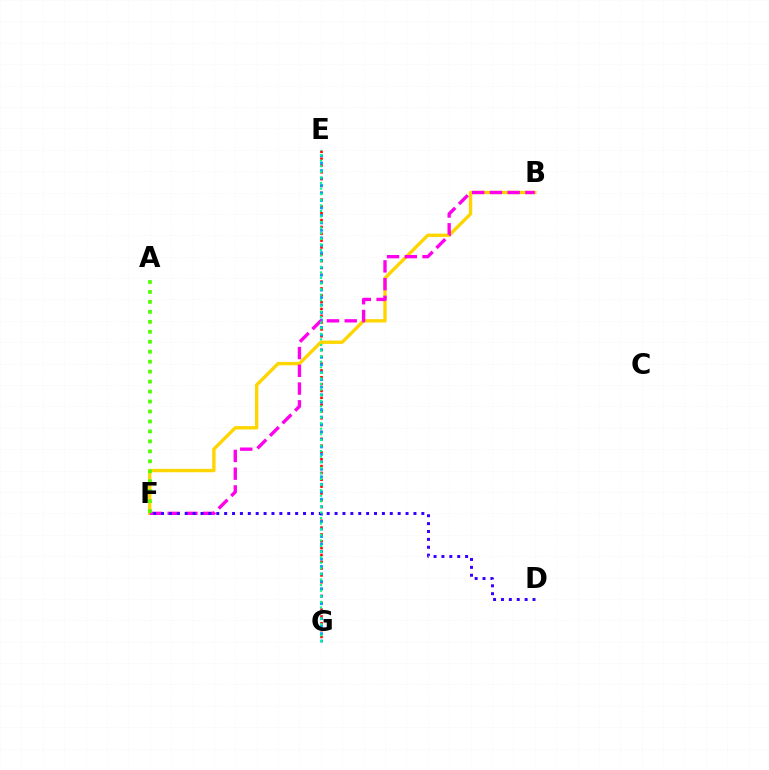{('E', 'G'): [{'color': '#ff0000', 'line_style': 'dotted', 'thickness': 1.86}, {'color': '#009eff', 'line_style': 'dotted', 'thickness': 2.03}, {'color': '#00ff86', 'line_style': 'dotted', 'thickness': 1.52}], ('B', 'F'): [{'color': '#ffd500', 'line_style': 'solid', 'thickness': 2.42}, {'color': '#ff00ed', 'line_style': 'dashed', 'thickness': 2.41}], ('D', 'F'): [{'color': '#3700ff', 'line_style': 'dotted', 'thickness': 2.14}], ('A', 'F'): [{'color': '#4fff00', 'line_style': 'dotted', 'thickness': 2.71}]}